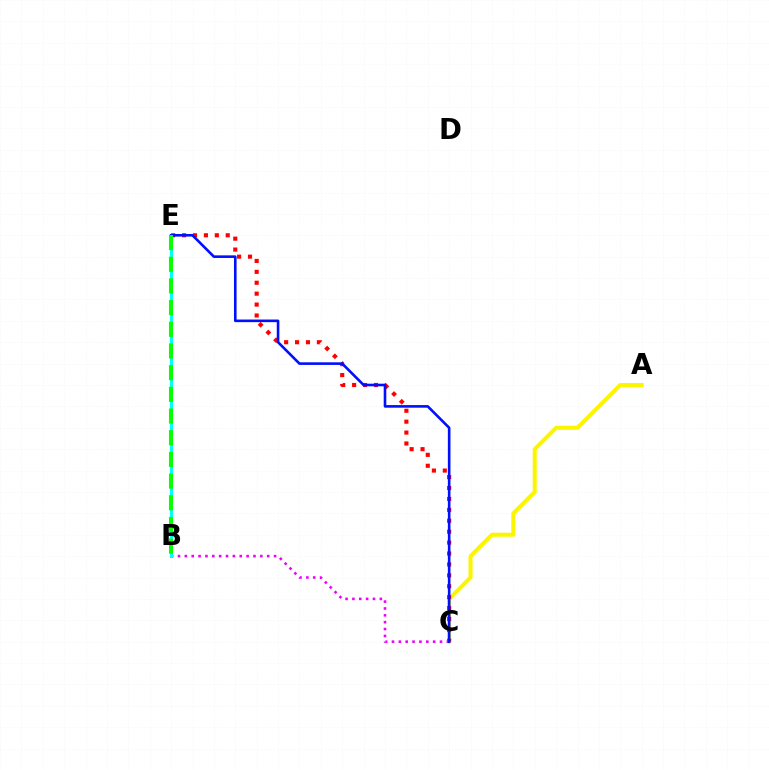{('A', 'C'): [{'color': '#fcf500', 'line_style': 'solid', 'thickness': 2.92}], ('C', 'E'): [{'color': '#ff0000', 'line_style': 'dotted', 'thickness': 2.97}, {'color': '#0010ff', 'line_style': 'solid', 'thickness': 1.88}], ('B', 'C'): [{'color': '#ee00ff', 'line_style': 'dotted', 'thickness': 1.86}], ('B', 'E'): [{'color': '#00fff6', 'line_style': 'solid', 'thickness': 2.15}, {'color': '#08ff00', 'line_style': 'dashed', 'thickness': 2.95}]}